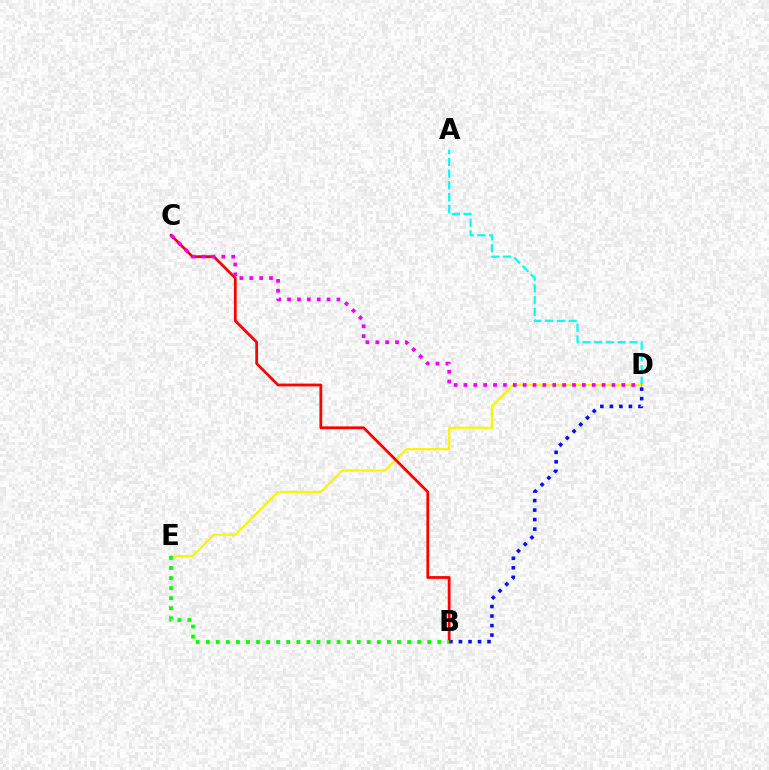{('B', 'D'): [{'color': '#0010ff', 'line_style': 'dotted', 'thickness': 2.59}], ('A', 'D'): [{'color': '#00fff6', 'line_style': 'dashed', 'thickness': 1.59}], ('D', 'E'): [{'color': '#fcf500', 'line_style': 'solid', 'thickness': 1.59}], ('B', 'C'): [{'color': '#ff0000', 'line_style': 'solid', 'thickness': 2.0}], ('B', 'E'): [{'color': '#08ff00', 'line_style': 'dotted', 'thickness': 2.74}], ('C', 'D'): [{'color': '#ee00ff', 'line_style': 'dotted', 'thickness': 2.68}]}